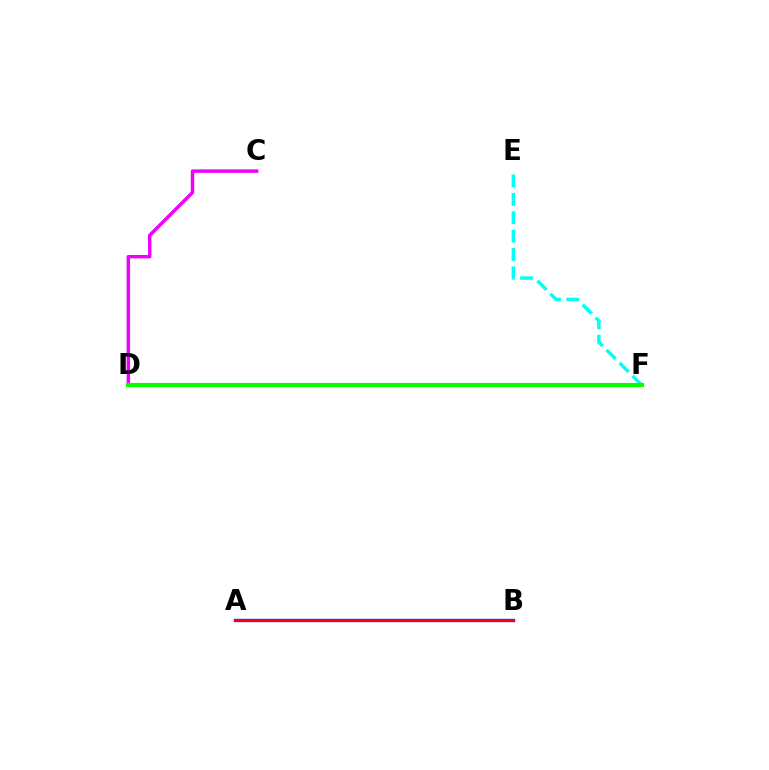{('C', 'D'): [{'color': '#ee00ff', 'line_style': 'solid', 'thickness': 2.48}], ('D', 'F'): [{'color': '#fcf500', 'line_style': 'dotted', 'thickness': 1.54}, {'color': '#08ff00', 'line_style': 'solid', 'thickness': 2.97}], ('E', 'F'): [{'color': '#00fff6', 'line_style': 'dashed', 'thickness': 2.5}], ('A', 'B'): [{'color': '#0010ff', 'line_style': 'solid', 'thickness': 2.41}, {'color': '#ff0000', 'line_style': 'solid', 'thickness': 2.13}]}